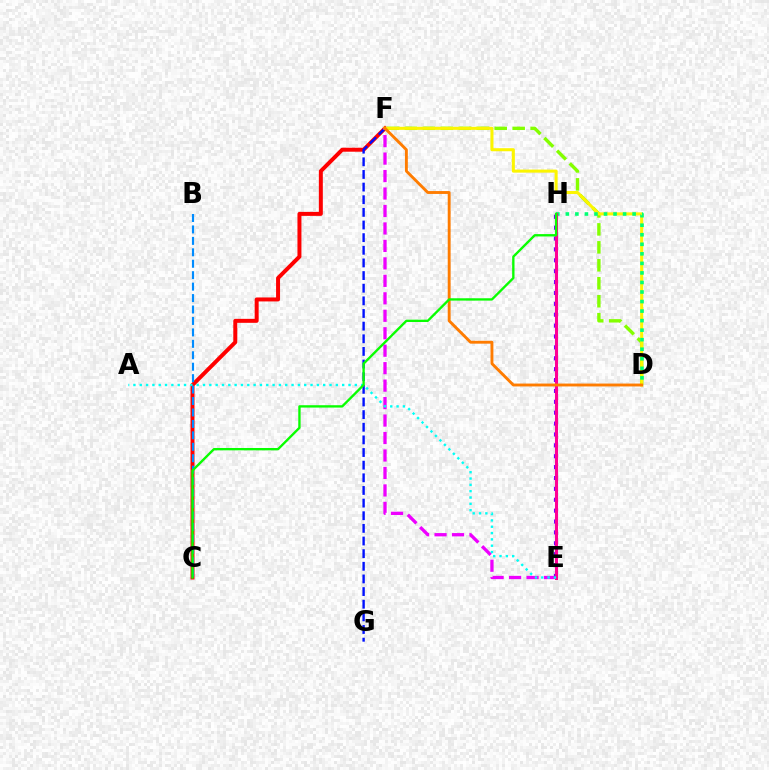{('C', 'F'): [{'color': '#ff0000', 'line_style': 'solid', 'thickness': 2.86}], ('D', 'F'): [{'color': '#84ff00', 'line_style': 'dashed', 'thickness': 2.44}, {'color': '#fcf500', 'line_style': 'solid', 'thickness': 2.2}, {'color': '#ff7c00', 'line_style': 'solid', 'thickness': 2.08}], ('F', 'G'): [{'color': '#0010ff', 'line_style': 'dashed', 'thickness': 1.72}], ('D', 'H'): [{'color': '#00ff74', 'line_style': 'dotted', 'thickness': 2.59}], ('E', 'F'): [{'color': '#ee00ff', 'line_style': 'dashed', 'thickness': 2.37}], ('E', 'H'): [{'color': '#7200ff', 'line_style': 'dotted', 'thickness': 2.96}, {'color': '#ff0094', 'line_style': 'solid', 'thickness': 2.2}], ('A', 'E'): [{'color': '#00fff6', 'line_style': 'dotted', 'thickness': 1.72}], ('B', 'C'): [{'color': '#008cff', 'line_style': 'dashed', 'thickness': 1.55}], ('C', 'H'): [{'color': '#08ff00', 'line_style': 'solid', 'thickness': 1.69}]}